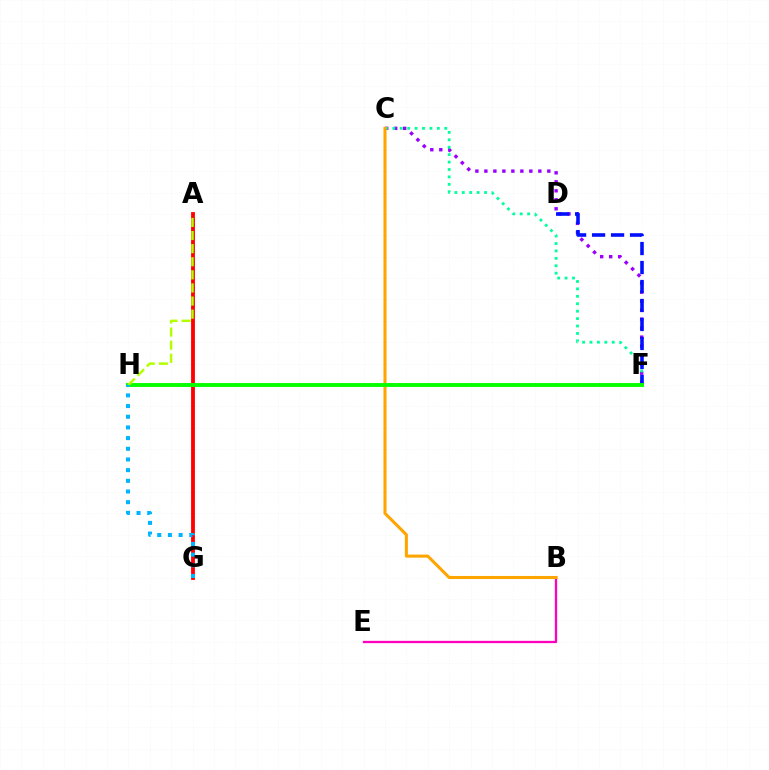{('A', 'G'): [{'color': '#ff0000', 'line_style': 'solid', 'thickness': 2.74}], ('B', 'E'): [{'color': '#ff00bd', 'line_style': 'solid', 'thickness': 1.66}], ('C', 'F'): [{'color': '#9b00ff', 'line_style': 'dotted', 'thickness': 2.44}, {'color': '#00ff9d', 'line_style': 'dotted', 'thickness': 2.02}], ('D', 'F'): [{'color': '#0010ff', 'line_style': 'dashed', 'thickness': 2.58}], ('B', 'C'): [{'color': '#ffa500', 'line_style': 'solid', 'thickness': 2.2}], ('F', 'H'): [{'color': '#08ff00', 'line_style': 'solid', 'thickness': 2.81}], ('A', 'H'): [{'color': '#b3ff00', 'line_style': 'dashed', 'thickness': 1.78}], ('G', 'H'): [{'color': '#00b5ff', 'line_style': 'dotted', 'thickness': 2.9}]}